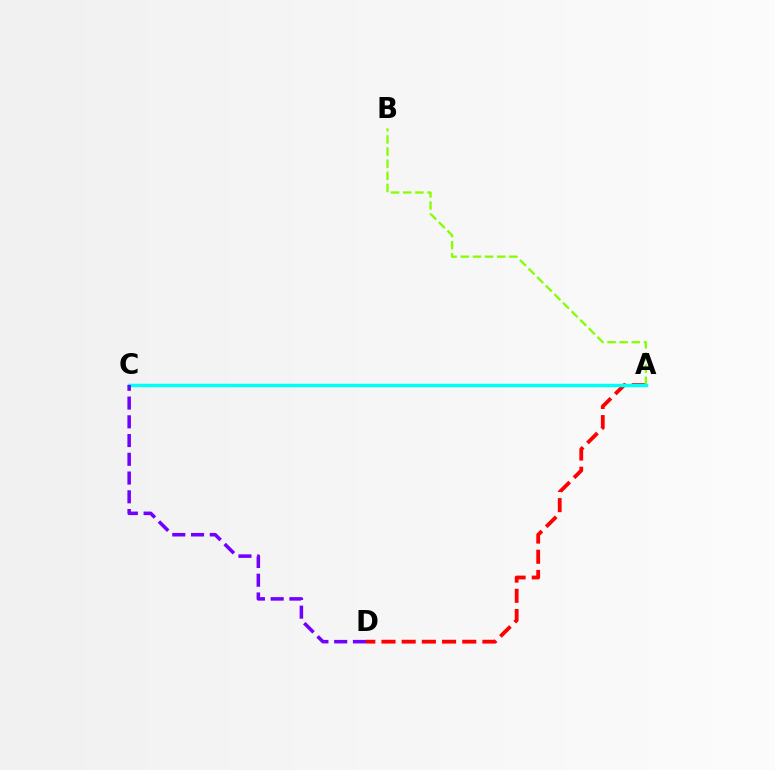{('A', 'D'): [{'color': '#ff0000', 'line_style': 'dashed', 'thickness': 2.74}], ('A', 'B'): [{'color': '#84ff00', 'line_style': 'dashed', 'thickness': 1.65}], ('A', 'C'): [{'color': '#00fff6', 'line_style': 'solid', 'thickness': 2.5}], ('C', 'D'): [{'color': '#7200ff', 'line_style': 'dashed', 'thickness': 2.55}]}